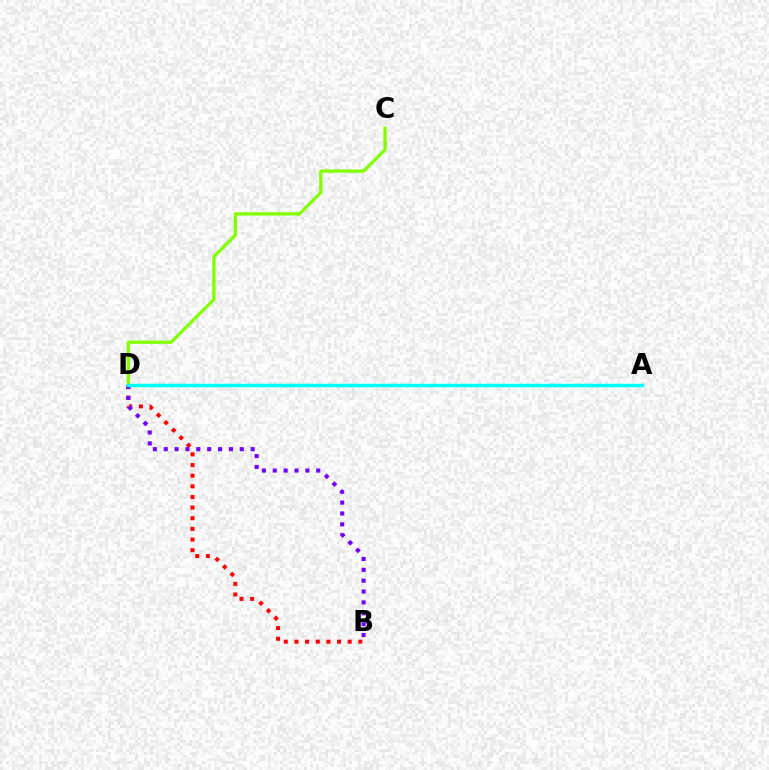{('B', 'D'): [{'color': '#ff0000', 'line_style': 'dotted', 'thickness': 2.89}, {'color': '#7200ff', 'line_style': 'dotted', 'thickness': 2.95}], ('C', 'D'): [{'color': '#84ff00', 'line_style': 'solid', 'thickness': 2.38}], ('A', 'D'): [{'color': '#00fff6', 'line_style': 'solid', 'thickness': 2.49}]}